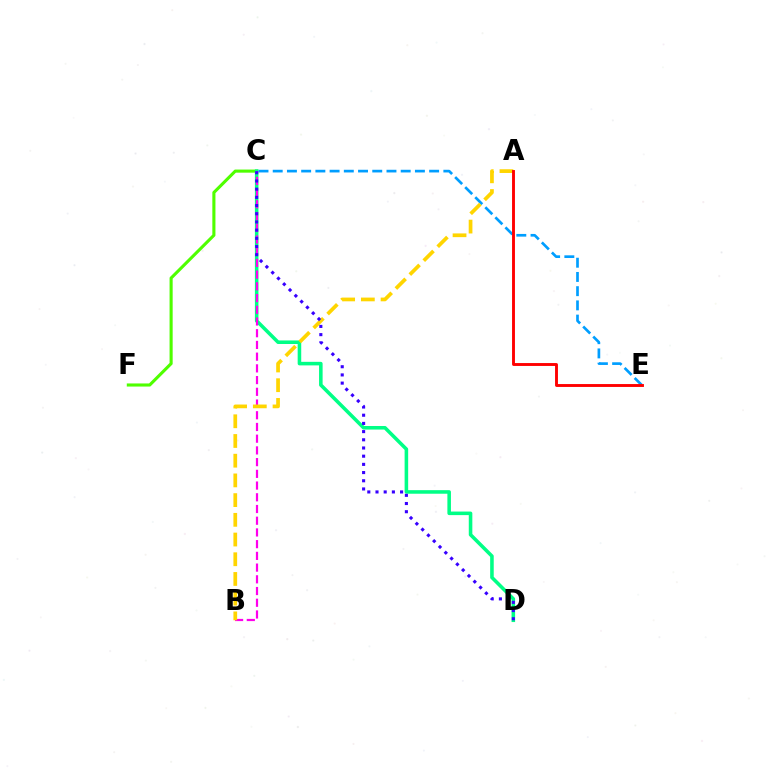{('C', 'F'): [{'color': '#4fff00', 'line_style': 'solid', 'thickness': 2.23}], ('C', 'D'): [{'color': '#00ff86', 'line_style': 'solid', 'thickness': 2.56}, {'color': '#3700ff', 'line_style': 'dotted', 'thickness': 2.23}], ('B', 'C'): [{'color': '#ff00ed', 'line_style': 'dashed', 'thickness': 1.59}], ('C', 'E'): [{'color': '#009eff', 'line_style': 'dashed', 'thickness': 1.93}], ('A', 'B'): [{'color': '#ffd500', 'line_style': 'dashed', 'thickness': 2.68}], ('A', 'E'): [{'color': '#ff0000', 'line_style': 'solid', 'thickness': 2.08}]}